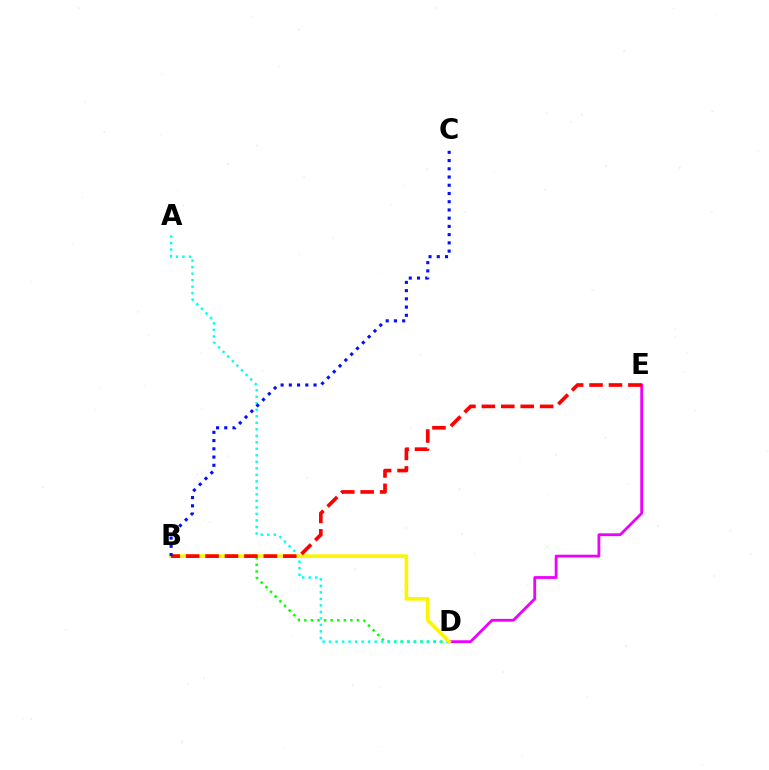{('B', 'D'): [{'color': '#08ff00', 'line_style': 'dotted', 'thickness': 1.79}, {'color': '#fcf500', 'line_style': 'solid', 'thickness': 2.6}], ('A', 'D'): [{'color': '#00fff6', 'line_style': 'dotted', 'thickness': 1.77}], ('D', 'E'): [{'color': '#ee00ff', 'line_style': 'solid', 'thickness': 2.01}], ('B', 'E'): [{'color': '#ff0000', 'line_style': 'dashed', 'thickness': 2.64}], ('B', 'C'): [{'color': '#0010ff', 'line_style': 'dotted', 'thickness': 2.24}]}